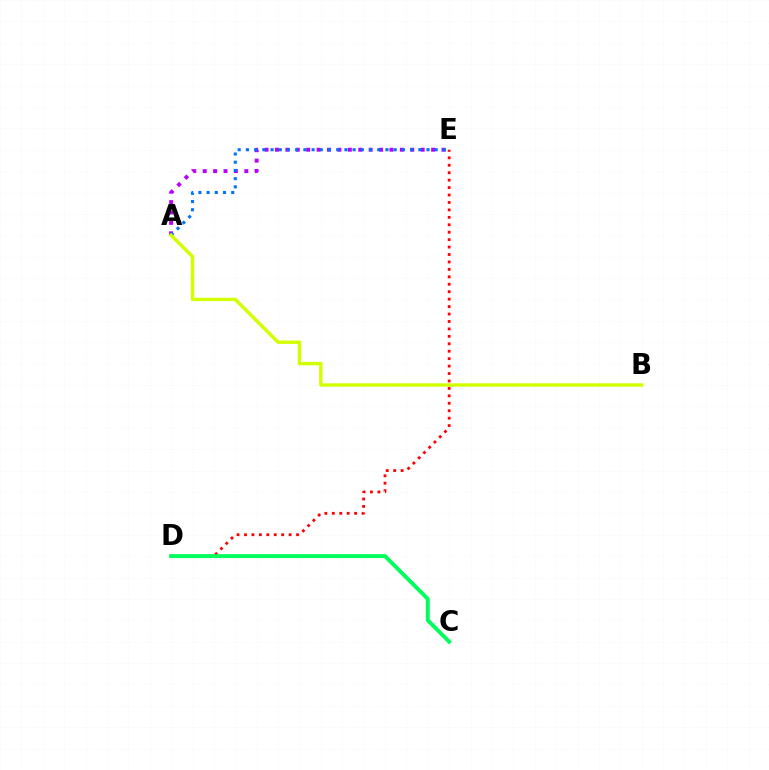{('A', 'E'): [{'color': '#b900ff', 'line_style': 'dotted', 'thickness': 2.83}, {'color': '#0074ff', 'line_style': 'dotted', 'thickness': 2.23}], ('D', 'E'): [{'color': '#ff0000', 'line_style': 'dotted', 'thickness': 2.02}], ('C', 'D'): [{'color': '#00ff5c', 'line_style': 'solid', 'thickness': 2.83}], ('A', 'B'): [{'color': '#d1ff00', 'line_style': 'solid', 'thickness': 2.45}]}